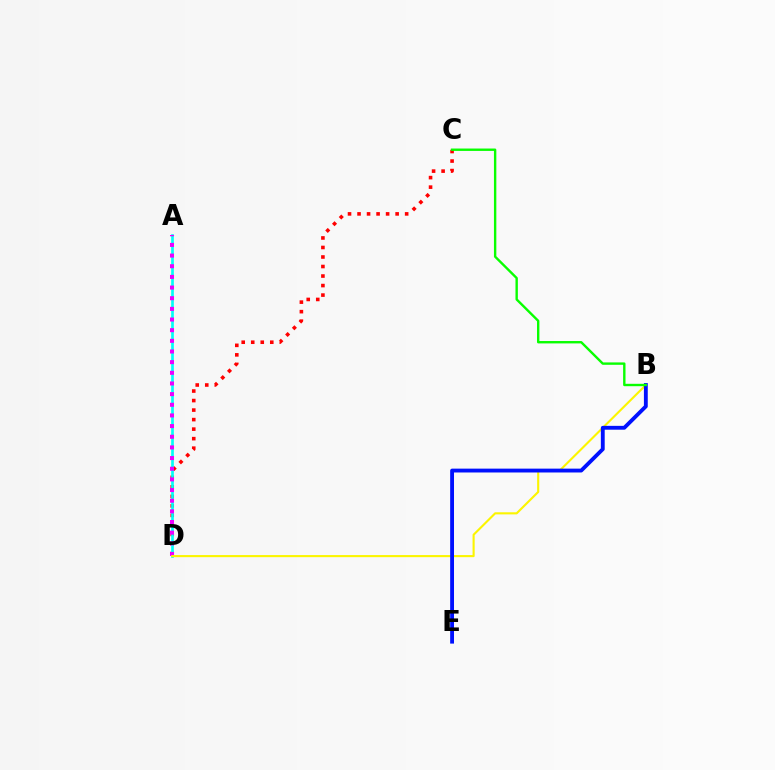{('C', 'D'): [{'color': '#ff0000', 'line_style': 'dotted', 'thickness': 2.59}], ('A', 'D'): [{'color': '#00fff6', 'line_style': 'solid', 'thickness': 1.93}, {'color': '#ee00ff', 'line_style': 'dotted', 'thickness': 2.9}], ('B', 'D'): [{'color': '#fcf500', 'line_style': 'solid', 'thickness': 1.52}], ('B', 'E'): [{'color': '#0010ff', 'line_style': 'solid', 'thickness': 2.77}], ('B', 'C'): [{'color': '#08ff00', 'line_style': 'solid', 'thickness': 1.72}]}